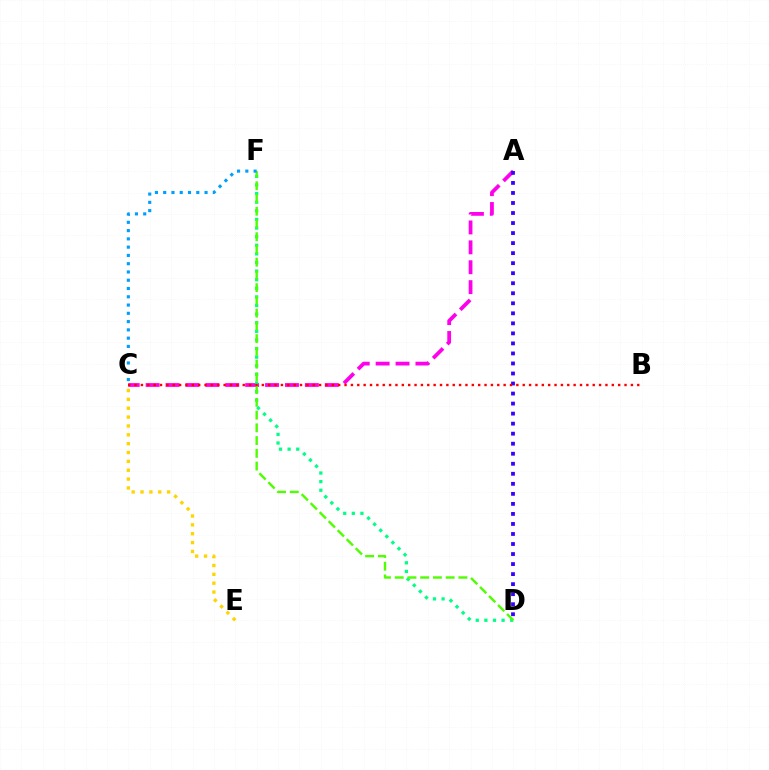{('A', 'C'): [{'color': '#ff00ed', 'line_style': 'dashed', 'thickness': 2.7}], ('D', 'F'): [{'color': '#00ff86', 'line_style': 'dotted', 'thickness': 2.34}, {'color': '#4fff00', 'line_style': 'dashed', 'thickness': 1.73}], ('C', 'F'): [{'color': '#009eff', 'line_style': 'dotted', 'thickness': 2.25}], ('A', 'D'): [{'color': '#3700ff', 'line_style': 'dotted', 'thickness': 2.73}], ('C', 'E'): [{'color': '#ffd500', 'line_style': 'dotted', 'thickness': 2.41}], ('B', 'C'): [{'color': '#ff0000', 'line_style': 'dotted', 'thickness': 1.73}]}